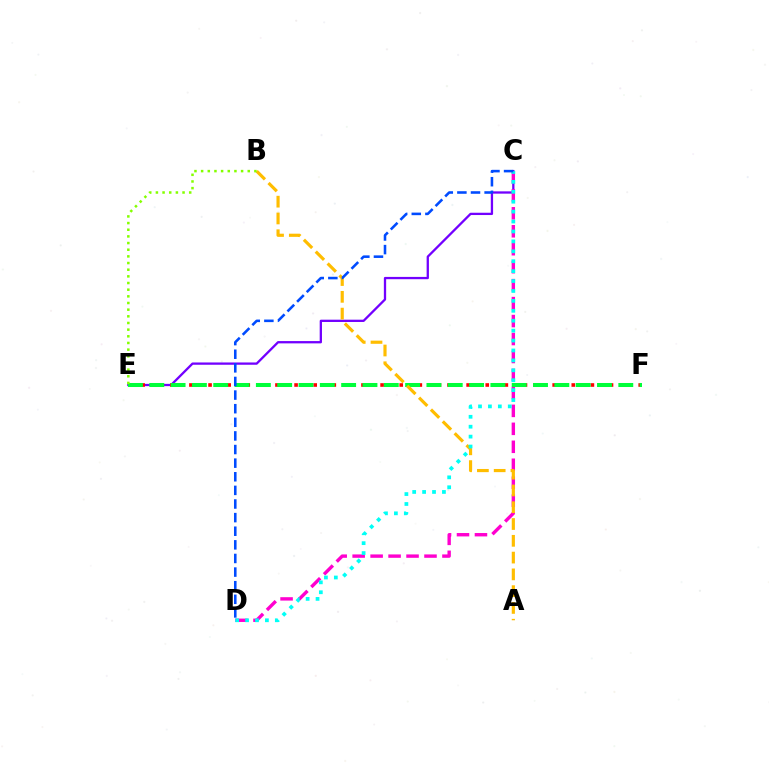{('C', 'E'): [{'color': '#7200ff', 'line_style': 'solid', 'thickness': 1.65}], ('E', 'F'): [{'color': '#ff0000', 'line_style': 'dotted', 'thickness': 2.6}, {'color': '#00ff39', 'line_style': 'dashed', 'thickness': 2.9}], ('C', 'D'): [{'color': '#ff00cf', 'line_style': 'dashed', 'thickness': 2.44}, {'color': '#00fff6', 'line_style': 'dotted', 'thickness': 2.69}, {'color': '#004bff', 'line_style': 'dashed', 'thickness': 1.85}], ('A', 'B'): [{'color': '#ffbd00', 'line_style': 'dashed', 'thickness': 2.28}], ('B', 'E'): [{'color': '#84ff00', 'line_style': 'dotted', 'thickness': 1.81}]}